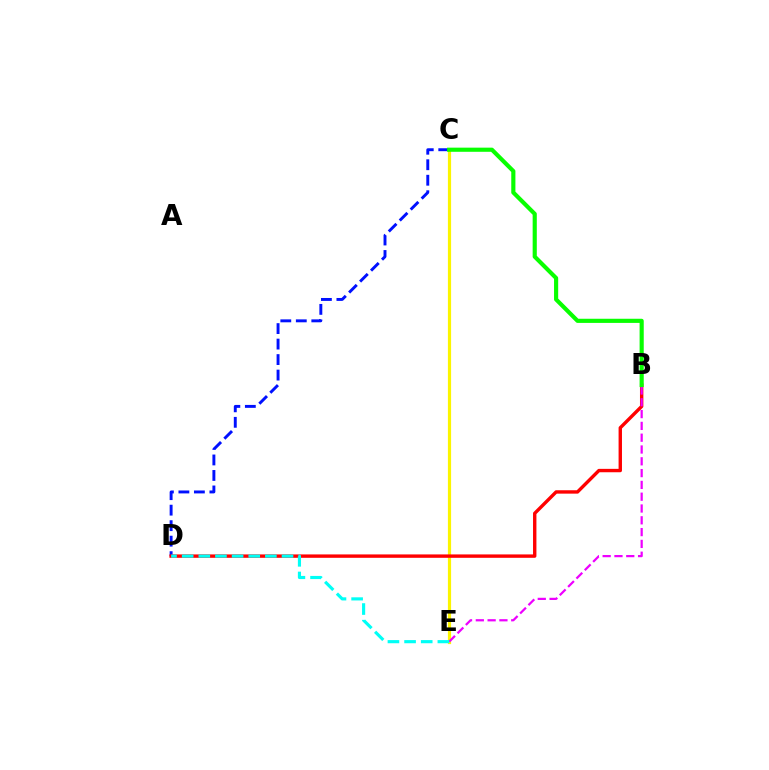{('C', 'E'): [{'color': '#fcf500', 'line_style': 'solid', 'thickness': 2.3}], ('C', 'D'): [{'color': '#0010ff', 'line_style': 'dashed', 'thickness': 2.11}], ('B', 'D'): [{'color': '#ff0000', 'line_style': 'solid', 'thickness': 2.44}], ('B', 'E'): [{'color': '#ee00ff', 'line_style': 'dashed', 'thickness': 1.6}], ('D', 'E'): [{'color': '#00fff6', 'line_style': 'dashed', 'thickness': 2.26}], ('B', 'C'): [{'color': '#08ff00', 'line_style': 'solid', 'thickness': 2.98}]}